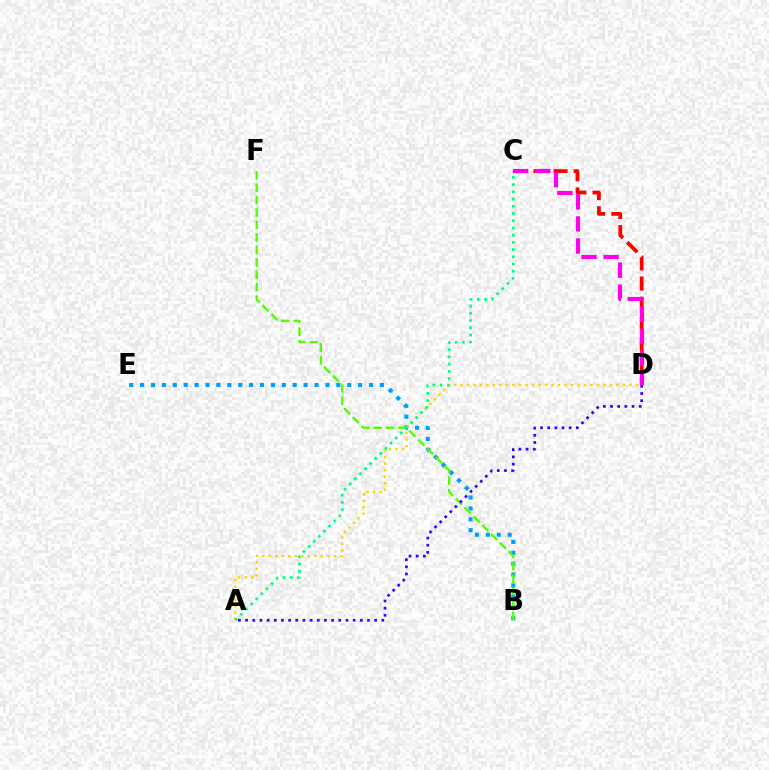{('C', 'D'): [{'color': '#ff0000', 'line_style': 'dashed', 'thickness': 2.73}, {'color': '#ff00ed', 'line_style': 'dashed', 'thickness': 3.0}], ('B', 'E'): [{'color': '#009eff', 'line_style': 'dotted', 'thickness': 2.96}], ('A', 'D'): [{'color': '#ffd500', 'line_style': 'dotted', 'thickness': 1.77}, {'color': '#3700ff', 'line_style': 'dotted', 'thickness': 1.95}], ('B', 'F'): [{'color': '#4fff00', 'line_style': 'dashed', 'thickness': 1.69}], ('A', 'C'): [{'color': '#00ff86', 'line_style': 'dotted', 'thickness': 1.96}]}